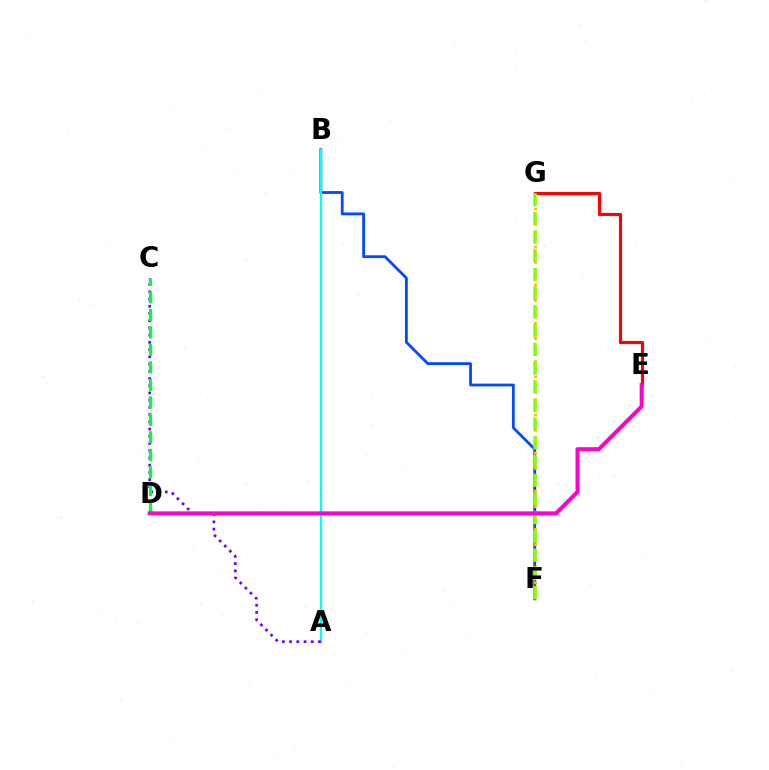{('B', 'F'): [{'color': '#004bff', 'line_style': 'solid', 'thickness': 2.01}], ('F', 'G'): [{'color': '#ffbd00', 'line_style': 'dotted', 'thickness': 2.07}, {'color': '#84ff00', 'line_style': 'dashed', 'thickness': 2.54}], ('A', 'B'): [{'color': '#00fff6', 'line_style': 'solid', 'thickness': 1.63}], ('A', 'C'): [{'color': '#7200ff', 'line_style': 'dotted', 'thickness': 1.96}], ('C', 'D'): [{'color': '#00ff39', 'line_style': 'dashed', 'thickness': 2.38}], ('E', 'G'): [{'color': '#ff0000', 'line_style': 'solid', 'thickness': 2.27}], ('D', 'E'): [{'color': '#ff00cf', 'line_style': 'solid', 'thickness': 2.88}]}